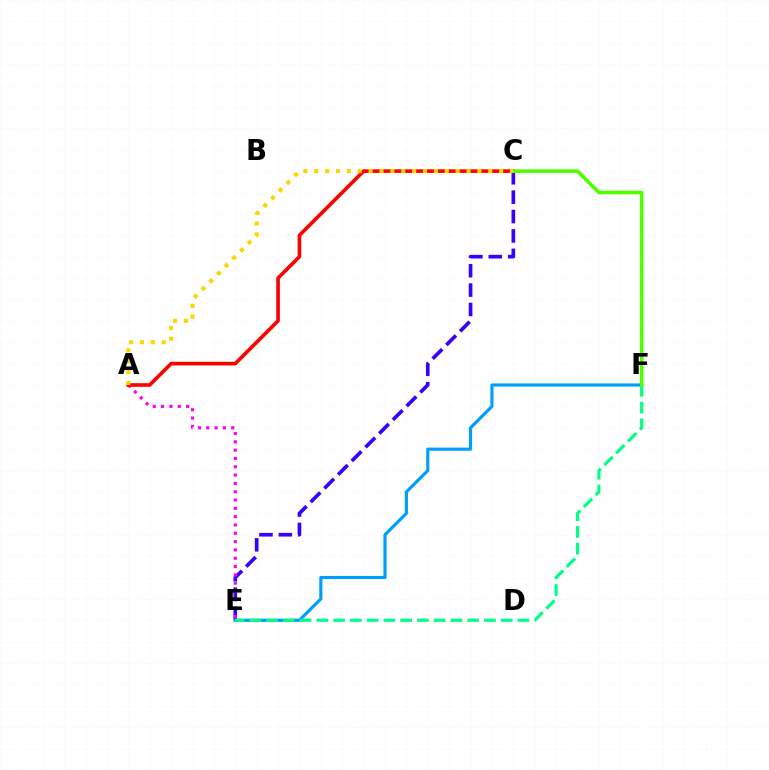{('C', 'E'): [{'color': '#3700ff', 'line_style': 'dashed', 'thickness': 2.63}], ('E', 'F'): [{'color': '#009eff', 'line_style': 'solid', 'thickness': 2.27}, {'color': '#00ff86', 'line_style': 'dashed', 'thickness': 2.28}], ('A', 'E'): [{'color': '#ff00ed', 'line_style': 'dotted', 'thickness': 2.26}], ('A', 'C'): [{'color': '#ff0000', 'line_style': 'solid', 'thickness': 2.62}, {'color': '#ffd500', 'line_style': 'dotted', 'thickness': 2.95}], ('C', 'F'): [{'color': '#4fff00', 'line_style': 'solid', 'thickness': 2.56}]}